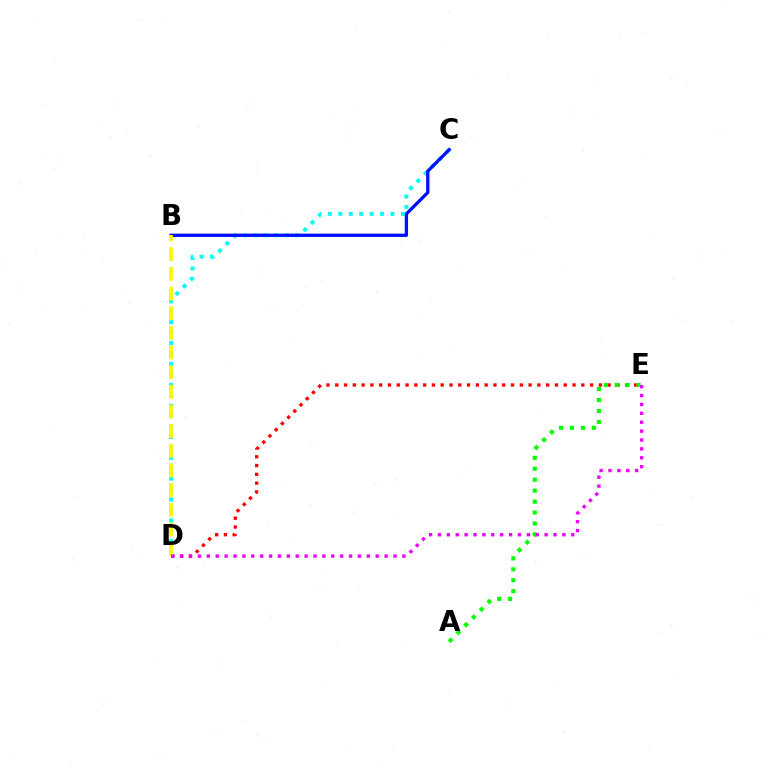{('D', 'E'): [{'color': '#ff0000', 'line_style': 'dotted', 'thickness': 2.39}, {'color': '#ee00ff', 'line_style': 'dotted', 'thickness': 2.41}], ('C', 'D'): [{'color': '#00fff6', 'line_style': 'dotted', 'thickness': 2.83}], ('B', 'C'): [{'color': '#0010ff', 'line_style': 'solid', 'thickness': 2.38}], ('A', 'E'): [{'color': '#08ff00', 'line_style': 'dotted', 'thickness': 2.97}], ('B', 'D'): [{'color': '#fcf500', 'line_style': 'dashed', 'thickness': 2.67}]}